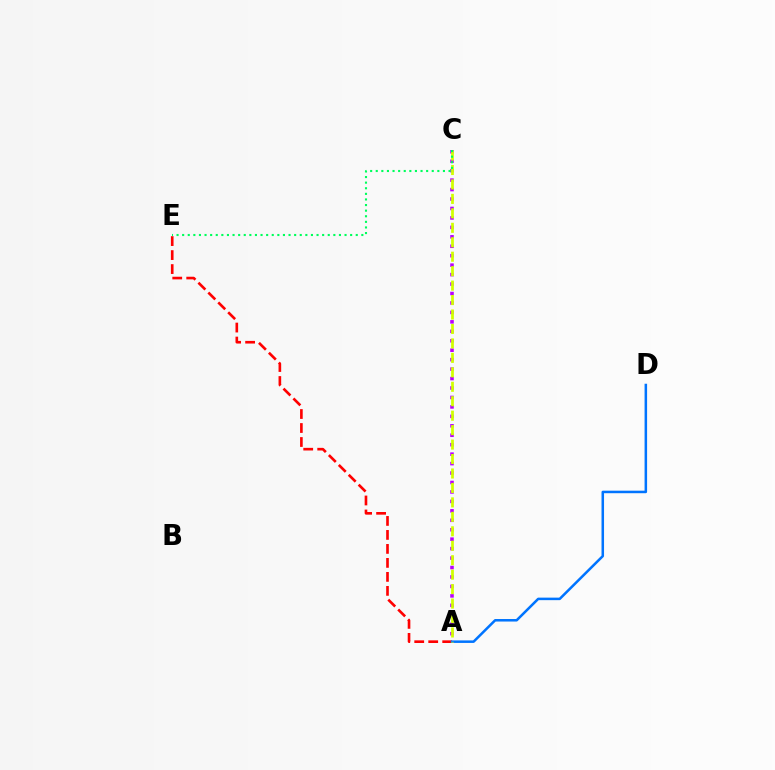{('A', 'C'): [{'color': '#b900ff', 'line_style': 'dotted', 'thickness': 2.57}, {'color': '#d1ff00', 'line_style': 'dashed', 'thickness': 1.96}], ('A', 'E'): [{'color': '#ff0000', 'line_style': 'dashed', 'thickness': 1.9}], ('A', 'D'): [{'color': '#0074ff', 'line_style': 'solid', 'thickness': 1.82}], ('C', 'E'): [{'color': '#00ff5c', 'line_style': 'dotted', 'thickness': 1.52}]}